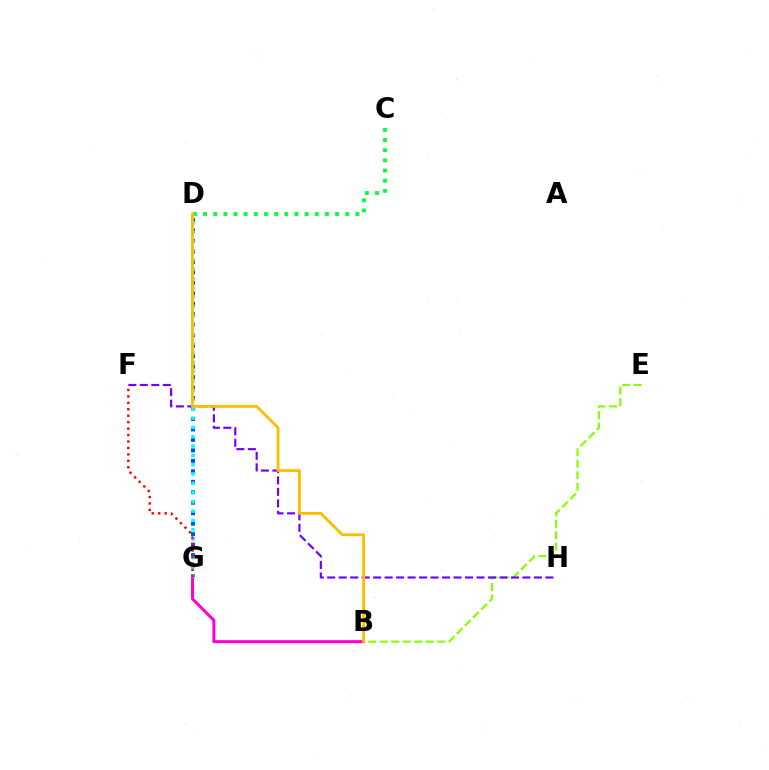{('B', 'E'): [{'color': '#84ff00', 'line_style': 'dashed', 'thickness': 1.56}], ('D', 'G'): [{'color': '#004bff', 'line_style': 'dotted', 'thickness': 2.84}, {'color': '#00fff6', 'line_style': 'dotted', 'thickness': 2.53}], ('C', 'D'): [{'color': '#00ff39', 'line_style': 'dotted', 'thickness': 2.76}], ('F', 'H'): [{'color': '#7200ff', 'line_style': 'dashed', 'thickness': 1.56}], ('B', 'G'): [{'color': '#ff00cf', 'line_style': 'solid', 'thickness': 2.17}], ('B', 'D'): [{'color': '#ffbd00', 'line_style': 'solid', 'thickness': 2.02}], ('F', 'G'): [{'color': '#ff0000', 'line_style': 'dotted', 'thickness': 1.75}]}